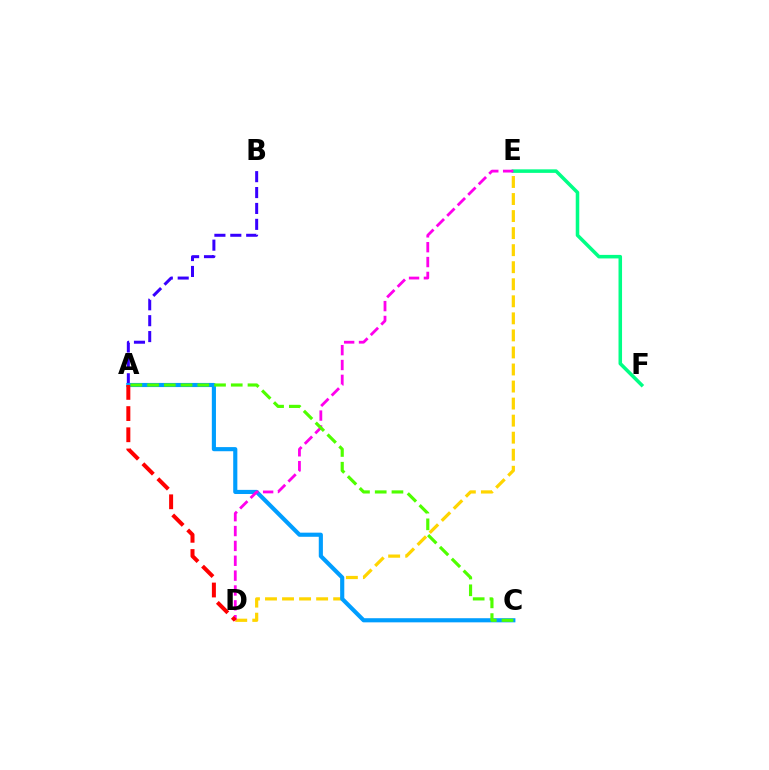{('D', 'E'): [{'color': '#ffd500', 'line_style': 'dashed', 'thickness': 2.32}, {'color': '#ff00ed', 'line_style': 'dashed', 'thickness': 2.02}], ('A', 'B'): [{'color': '#3700ff', 'line_style': 'dashed', 'thickness': 2.16}], ('E', 'F'): [{'color': '#00ff86', 'line_style': 'solid', 'thickness': 2.55}], ('A', 'C'): [{'color': '#009eff', 'line_style': 'solid', 'thickness': 2.97}, {'color': '#4fff00', 'line_style': 'dashed', 'thickness': 2.27}], ('A', 'D'): [{'color': '#ff0000', 'line_style': 'dashed', 'thickness': 2.88}]}